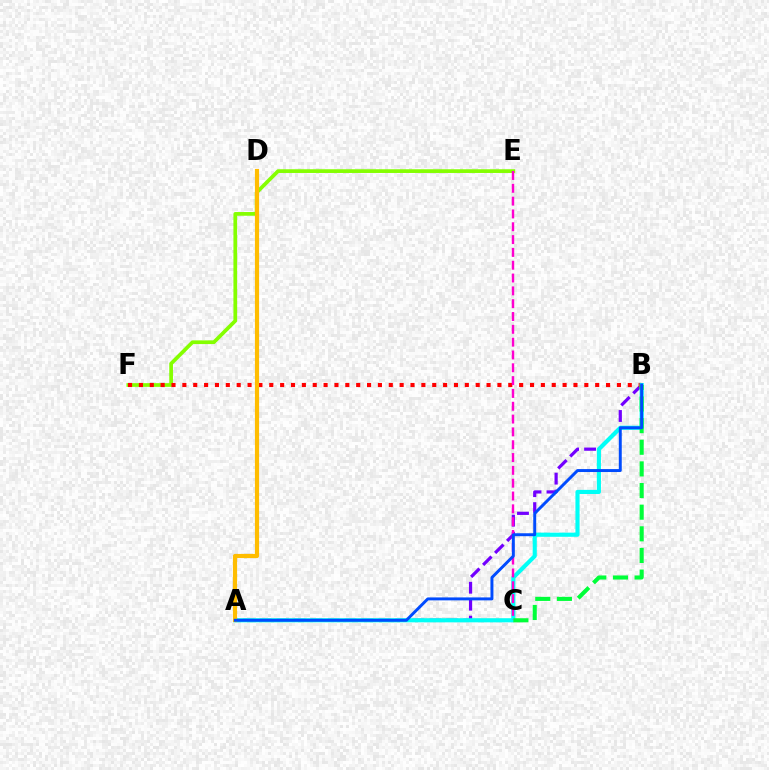{('E', 'F'): [{'color': '#84ff00', 'line_style': 'solid', 'thickness': 2.67}], ('A', 'B'): [{'color': '#7200ff', 'line_style': 'dashed', 'thickness': 2.3}, {'color': '#00fff6', 'line_style': 'solid', 'thickness': 2.97}, {'color': '#004bff', 'line_style': 'solid', 'thickness': 2.12}], ('B', 'F'): [{'color': '#ff0000', 'line_style': 'dotted', 'thickness': 2.95}], ('B', 'C'): [{'color': '#00ff39', 'line_style': 'dashed', 'thickness': 2.94}], ('C', 'E'): [{'color': '#ff00cf', 'line_style': 'dashed', 'thickness': 1.74}], ('A', 'D'): [{'color': '#ffbd00', 'line_style': 'solid', 'thickness': 3.0}]}